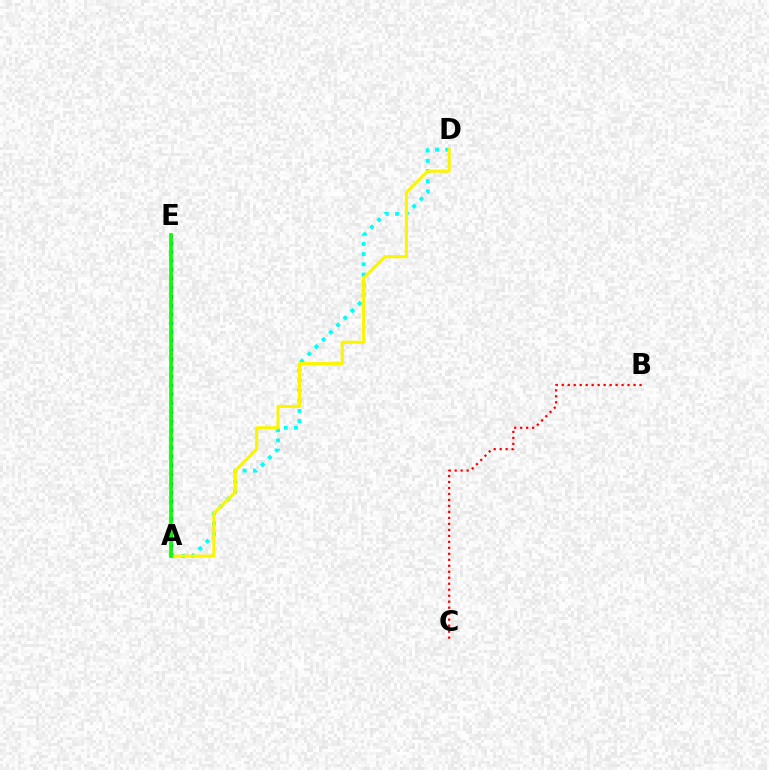{('A', 'D'): [{'color': '#00fff6', 'line_style': 'dotted', 'thickness': 2.77}, {'color': '#fcf500', 'line_style': 'solid', 'thickness': 2.23}], ('A', 'E'): [{'color': '#ee00ff', 'line_style': 'dotted', 'thickness': 2.12}, {'color': '#0010ff', 'line_style': 'dotted', 'thickness': 2.42}, {'color': '#08ff00', 'line_style': 'solid', 'thickness': 2.64}], ('B', 'C'): [{'color': '#ff0000', 'line_style': 'dotted', 'thickness': 1.63}]}